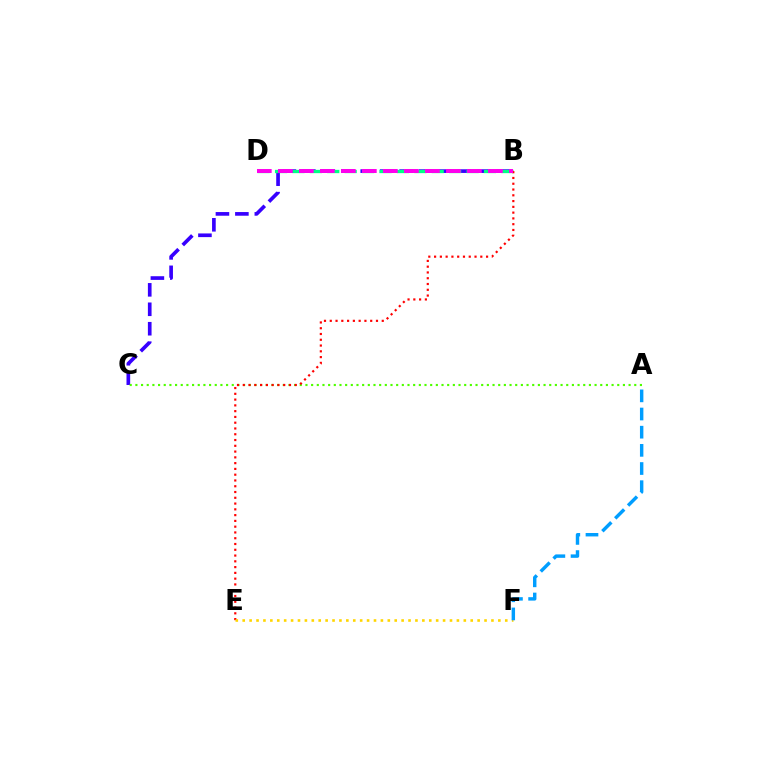{('B', 'C'): [{'color': '#3700ff', 'line_style': 'dashed', 'thickness': 2.64}], ('A', 'C'): [{'color': '#4fff00', 'line_style': 'dotted', 'thickness': 1.54}], ('B', 'D'): [{'color': '#00ff86', 'line_style': 'dashed', 'thickness': 2.37}, {'color': '#ff00ed', 'line_style': 'dashed', 'thickness': 2.85}], ('B', 'E'): [{'color': '#ff0000', 'line_style': 'dotted', 'thickness': 1.57}], ('E', 'F'): [{'color': '#ffd500', 'line_style': 'dotted', 'thickness': 1.88}], ('A', 'F'): [{'color': '#009eff', 'line_style': 'dashed', 'thickness': 2.47}]}